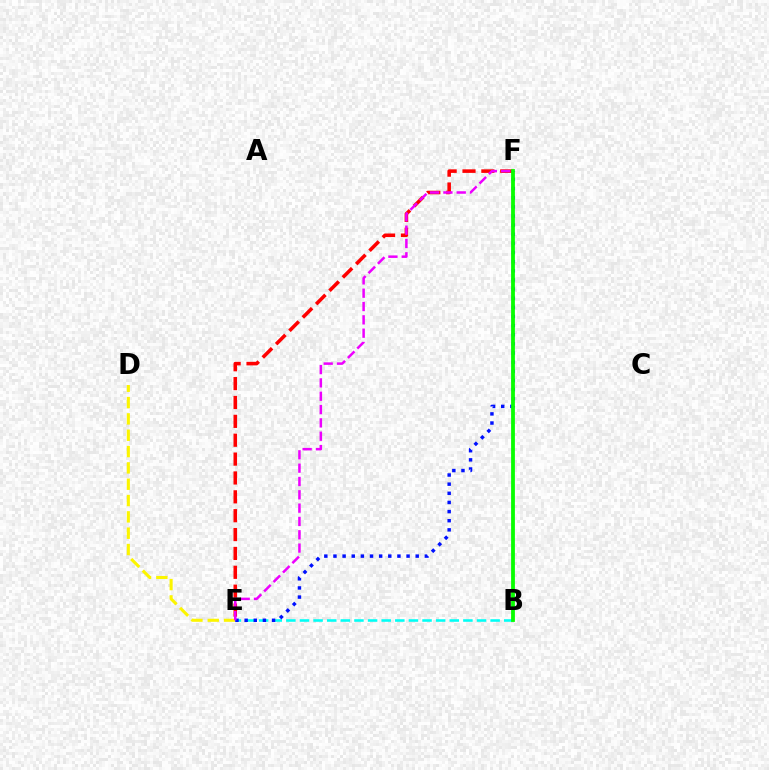{('D', 'E'): [{'color': '#fcf500', 'line_style': 'dashed', 'thickness': 2.22}], ('B', 'E'): [{'color': '#00fff6', 'line_style': 'dashed', 'thickness': 1.85}], ('E', 'F'): [{'color': '#ff0000', 'line_style': 'dashed', 'thickness': 2.56}, {'color': '#0010ff', 'line_style': 'dotted', 'thickness': 2.48}, {'color': '#ee00ff', 'line_style': 'dashed', 'thickness': 1.81}], ('B', 'F'): [{'color': '#08ff00', 'line_style': 'solid', 'thickness': 2.73}]}